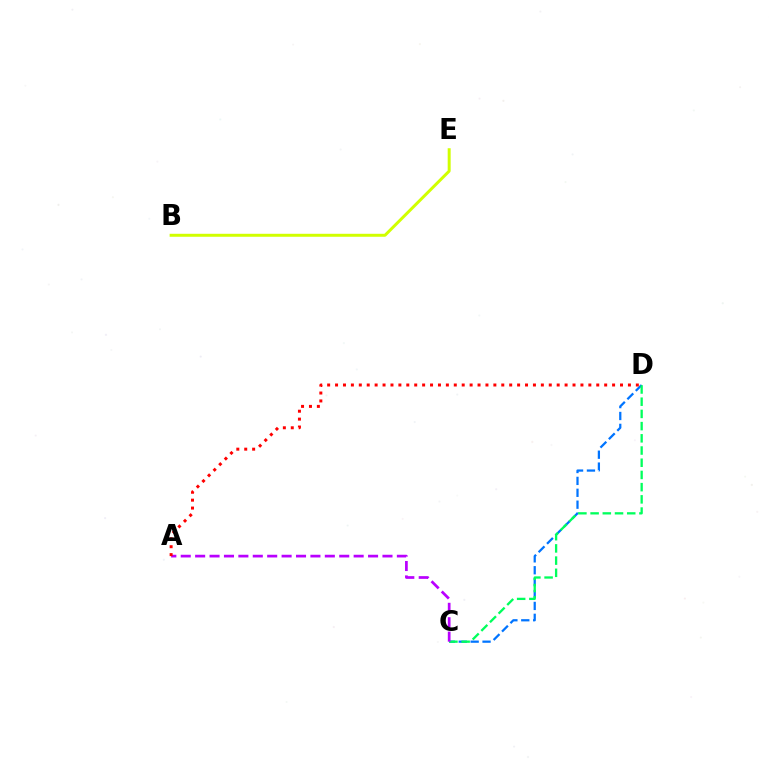{('C', 'D'): [{'color': '#0074ff', 'line_style': 'dashed', 'thickness': 1.62}, {'color': '#00ff5c', 'line_style': 'dashed', 'thickness': 1.66}], ('A', 'C'): [{'color': '#b900ff', 'line_style': 'dashed', 'thickness': 1.96}], ('B', 'E'): [{'color': '#d1ff00', 'line_style': 'solid', 'thickness': 2.14}], ('A', 'D'): [{'color': '#ff0000', 'line_style': 'dotted', 'thickness': 2.15}]}